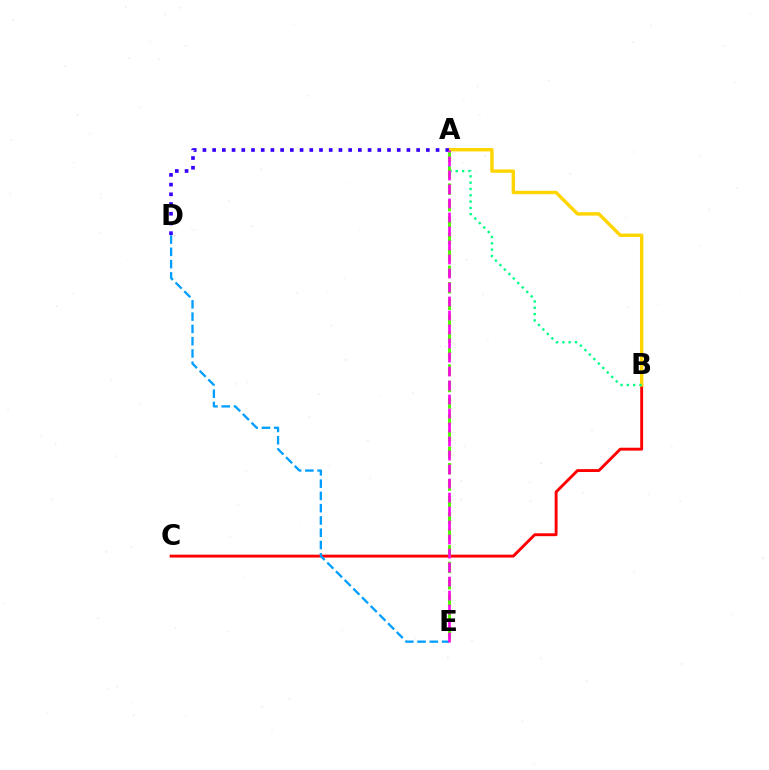{('B', 'C'): [{'color': '#ff0000', 'line_style': 'solid', 'thickness': 2.08}], ('A', 'B'): [{'color': '#ffd500', 'line_style': 'solid', 'thickness': 2.45}, {'color': '#00ff86', 'line_style': 'dotted', 'thickness': 1.72}], ('D', 'E'): [{'color': '#009eff', 'line_style': 'dashed', 'thickness': 1.67}], ('A', 'E'): [{'color': '#4fff00', 'line_style': 'dashed', 'thickness': 2.23}, {'color': '#ff00ed', 'line_style': 'dashed', 'thickness': 1.9}], ('A', 'D'): [{'color': '#3700ff', 'line_style': 'dotted', 'thickness': 2.64}]}